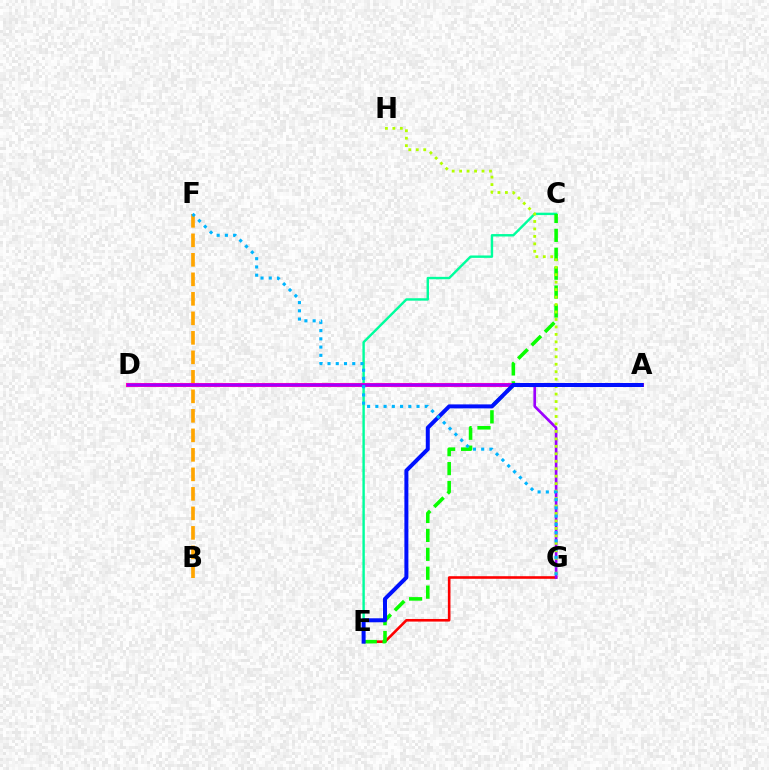{('E', 'G'): [{'color': '#ff0000', 'line_style': 'solid', 'thickness': 1.88}], ('C', 'E'): [{'color': '#00ff9d', 'line_style': 'solid', 'thickness': 1.74}, {'color': '#08ff00', 'line_style': 'dashed', 'thickness': 2.57}], ('B', 'F'): [{'color': '#ffa500', 'line_style': 'dashed', 'thickness': 2.65}], ('A', 'D'): [{'color': '#ff00bd', 'line_style': 'solid', 'thickness': 2.91}], ('D', 'G'): [{'color': '#9b00ff', 'line_style': 'solid', 'thickness': 1.92}], ('G', 'H'): [{'color': '#b3ff00', 'line_style': 'dotted', 'thickness': 2.03}], ('A', 'E'): [{'color': '#0010ff', 'line_style': 'solid', 'thickness': 2.87}], ('F', 'G'): [{'color': '#00b5ff', 'line_style': 'dotted', 'thickness': 2.24}]}